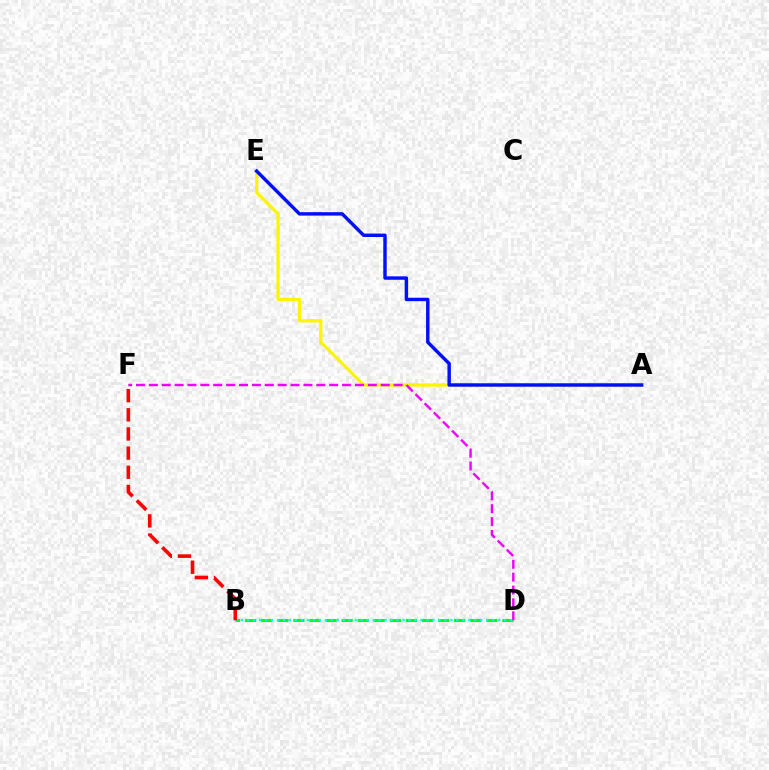{('A', 'E'): [{'color': '#fcf500', 'line_style': 'solid', 'thickness': 2.3}, {'color': '#0010ff', 'line_style': 'solid', 'thickness': 2.47}], ('B', 'D'): [{'color': '#08ff00', 'line_style': 'dashed', 'thickness': 2.18}, {'color': '#00fff6', 'line_style': 'dotted', 'thickness': 1.62}], ('D', 'F'): [{'color': '#ee00ff', 'line_style': 'dashed', 'thickness': 1.75}], ('B', 'F'): [{'color': '#ff0000', 'line_style': 'dashed', 'thickness': 2.6}]}